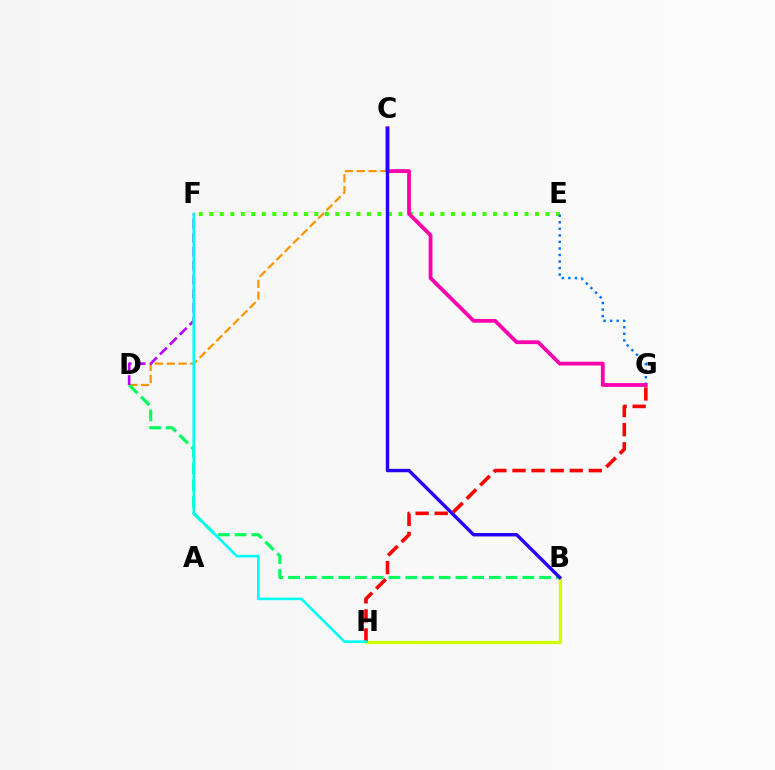{('E', 'F'): [{'color': '#3dff00', 'line_style': 'dotted', 'thickness': 2.85}], ('E', 'G'): [{'color': '#0074ff', 'line_style': 'dotted', 'thickness': 1.78}], ('B', 'H'): [{'color': '#d1ff00', 'line_style': 'solid', 'thickness': 2.36}], ('C', 'D'): [{'color': '#ff9400', 'line_style': 'dashed', 'thickness': 1.6}], ('C', 'G'): [{'color': '#ff00ac', 'line_style': 'solid', 'thickness': 2.73}], ('B', 'D'): [{'color': '#00ff5c', 'line_style': 'dashed', 'thickness': 2.27}], ('B', 'C'): [{'color': '#2500ff', 'line_style': 'solid', 'thickness': 2.45}], ('D', 'F'): [{'color': '#b900ff', 'line_style': 'dashed', 'thickness': 1.9}], ('G', 'H'): [{'color': '#ff0000', 'line_style': 'dashed', 'thickness': 2.59}], ('F', 'H'): [{'color': '#00fff6', 'line_style': 'solid', 'thickness': 1.88}]}